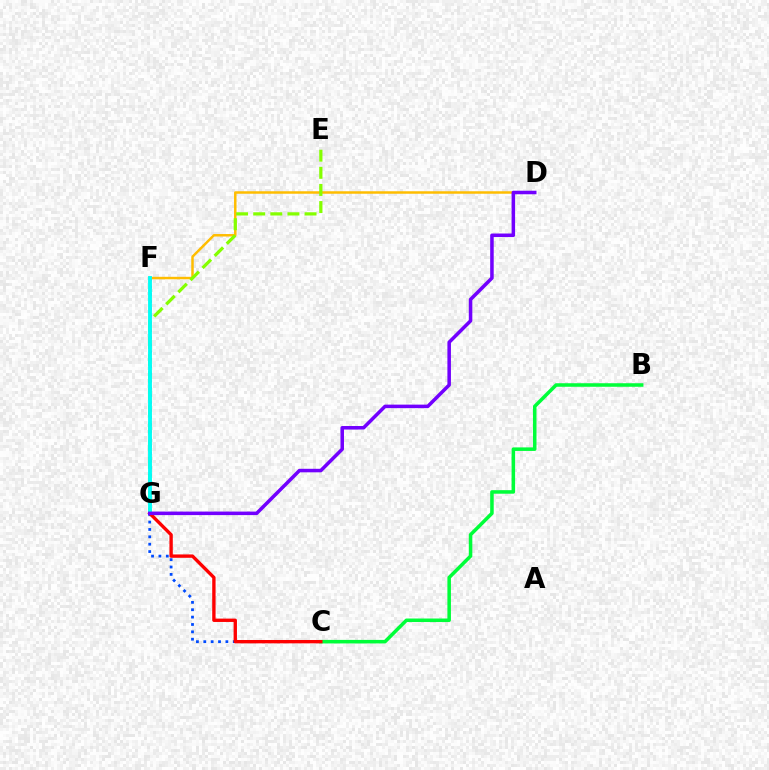{('F', 'G'): [{'color': '#ff00cf', 'line_style': 'dotted', 'thickness': 1.96}, {'color': '#00fff6', 'line_style': 'solid', 'thickness': 2.78}], ('C', 'G'): [{'color': '#004bff', 'line_style': 'dotted', 'thickness': 2.0}, {'color': '#ff0000', 'line_style': 'solid', 'thickness': 2.42}], ('D', 'F'): [{'color': '#ffbd00', 'line_style': 'solid', 'thickness': 1.79}], ('E', 'G'): [{'color': '#84ff00', 'line_style': 'dashed', 'thickness': 2.33}], ('B', 'C'): [{'color': '#00ff39', 'line_style': 'solid', 'thickness': 2.54}], ('D', 'G'): [{'color': '#7200ff', 'line_style': 'solid', 'thickness': 2.54}]}